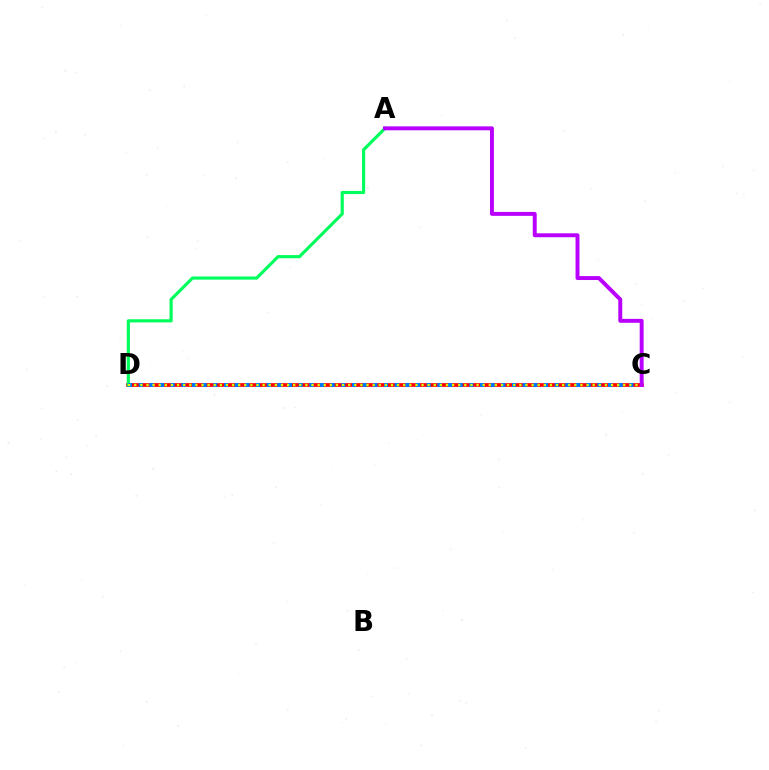{('C', 'D'): [{'color': '#ff0000', 'line_style': 'solid', 'thickness': 2.66}, {'color': '#0074ff', 'line_style': 'dotted', 'thickness': 2.9}, {'color': '#d1ff00', 'line_style': 'dotted', 'thickness': 1.66}], ('A', 'D'): [{'color': '#00ff5c', 'line_style': 'solid', 'thickness': 2.28}], ('A', 'C'): [{'color': '#b900ff', 'line_style': 'solid', 'thickness': 2.83}]}